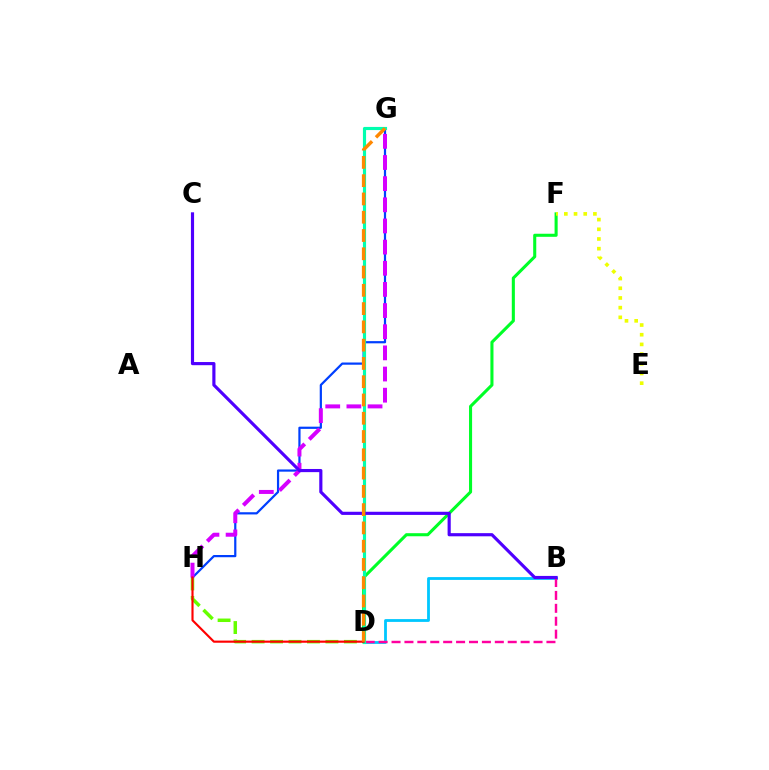{('D', 'H'): [{'color': '#66ff00', 'line_style': 'dashed', 'thickness': 2.51}, {'color': '#ff0000', 'line_style': 'solid', 'thickness': 1.54}], ('D', 'F'): [{'color': '#00ff27', 'line_style': 'solid', 'thickness': 2.21}], ('B', 'D'): [{'color': '#00c7ff', 'line_style': 'solid', 'thickness': 2.02}, {'color': '#ff00a0', 'line_style': 'dashed', 'thickness': 1.75}], ('G', 'H'): [{'color': '#003fff', 'line_style': 'solid', 'thickness': 1.59}, {'color': '#d600ff', 'line_style': 'dashed', 'thickness': 2.87}], ('D', 'G'): [{'color': '#00ffaf', 'line_style': 'solid', 'thickness': 2.27}, {'color': '#ff8800', 'line_style': 'dashed', 'thickness': 2.48}], ('E', 'F'): [{'color': '#eeff00', 'line_style': 'dotted', 'thickness': 2.63}], ('B', 'C'): [{'color': '#4f00ff', 'line_style': 'solid', 'thickness': 2.27}]}